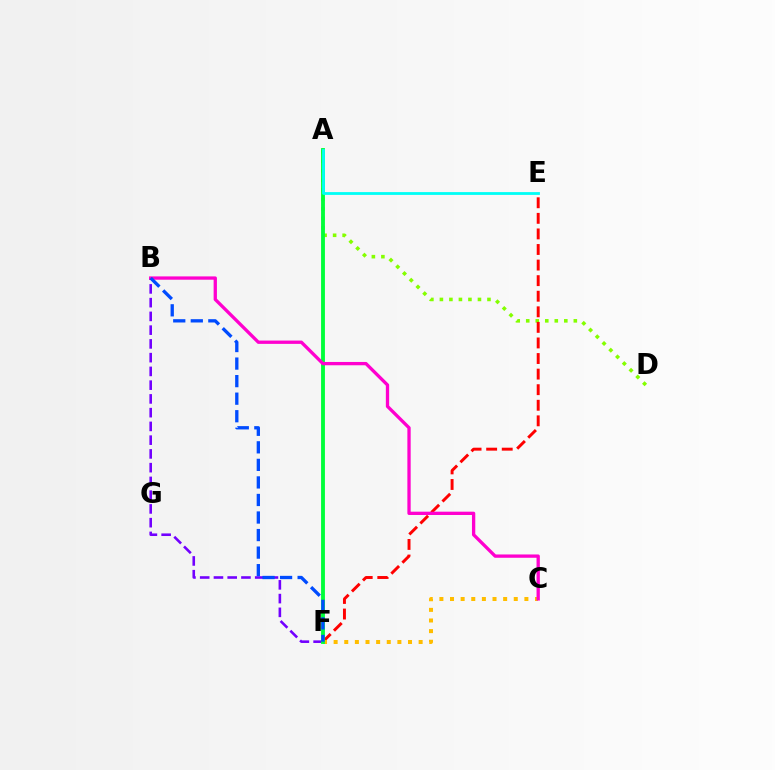{('A', 'D'): [{'color': '#84ff00', 'line_style': 'dotted', 'thickness': 2.59}], ('E', 'F'): [{'color': '#ff0000', 'line_style': 'dashed', 'thickness': 2.12}], ('C', 'F'): [{'color': '#ffbd00', 'line_style': 'dotted', 'thickness': 2.89}], ('B', 'F'): [{'color': '#7200ff', 'line_style': 'dashed', 'thickness': 1.87}, {'color': '#004bff', 'line_style': 'dashed', 'thickness': 2.38}], ('A', 'F'): [{'color': '#00ff39', 'line_style': 'solid', 'thickness': 2.77}], ('B', 'C'): [{'color': '#ff00cf', 'line_style': 'solid', 'thickness': 2.38}], ('A', 'E'): [{'color': '#00fff6', 'line_style': 'solid', 'thickness': 2.02}]}